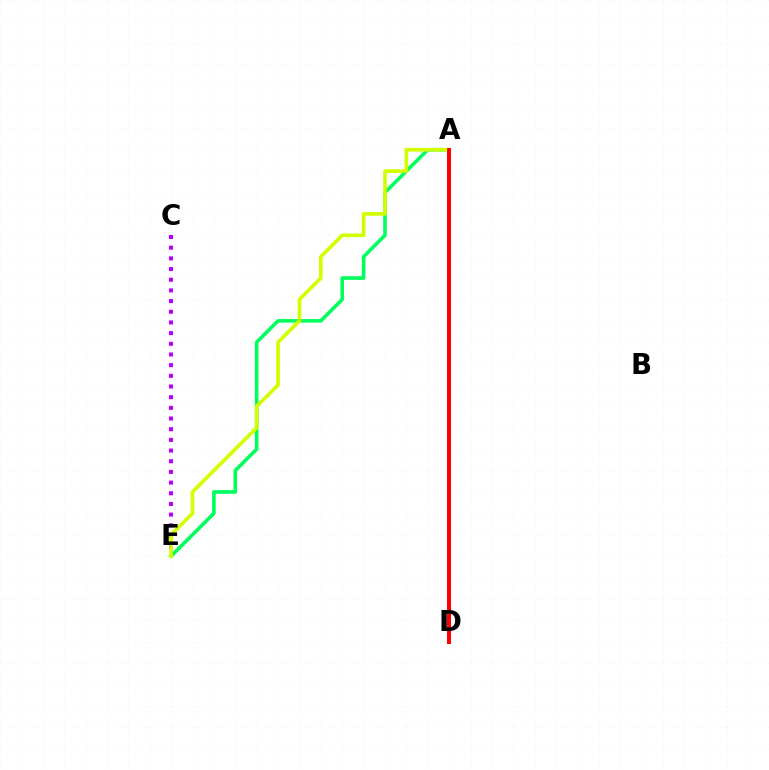{('A', 'D'): [{'color': '#0074ff', 'line_style': 'solid', 'thickness': 2.79}, {'color': '#ff0000', 'line_style': 'solid', 'thickness': 2.83}], ('C', 'E'): [{'color': '#b900ff', 'line_style': 'dotted', 'thickness': 2.9}], ('A', 'E'): [{'color': '#00ff5c', 'line_style': 'solid', 'thickness': 2.58}, {'color': '#d1ff00', 'line_style': 'solid', 'thickness': 2.63}]}